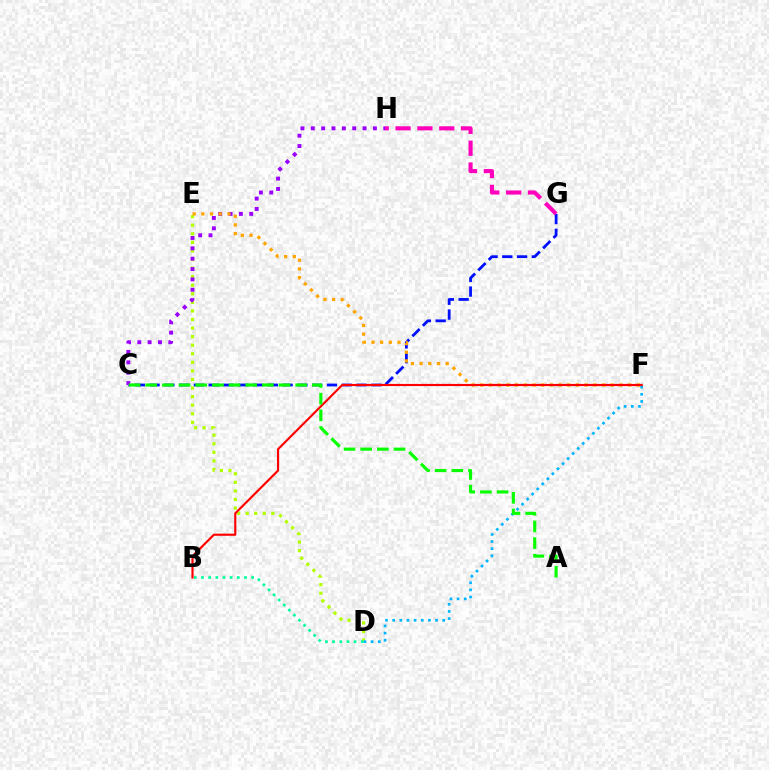{('D', 'E'): [{'color': '#b3ff00', 'line_style': 'dotted', 'thickness': 2.33}], ('D', 'F'): [{'color': '#00b5ff', 'line_style': 'dotted', 'thickness': 1.94}], ('C', 'G'): [{'color': '#0010ff', 'line_style': 'dashed', 'thickness': 2.01}], ('B', 'D'): [{'color': '#00ff9d', 'line_style': 'dotted', 'thickness': 1.95}], ('C', 'H'): [{'color': '#9b00ff', 'line_style': 'dotted', 'thickness': 2.81}], ('E', 'F'): [{'color': '#ffa500', 'line_style': 'dotted', 'thickness': 2.36}], ('B', 'F'): [{'color': '#ff0000', 'line_style': 'solid', 'thickness': 1.55}], ('A', 'C'): [{'color': '#08ff00', 'line_style': 'dashed', 'thickness': 2.26}], ('G', 'H'): [{'color': '#ff00bd', 'line_style': 'dashed', 'thickness': 2.97}]}